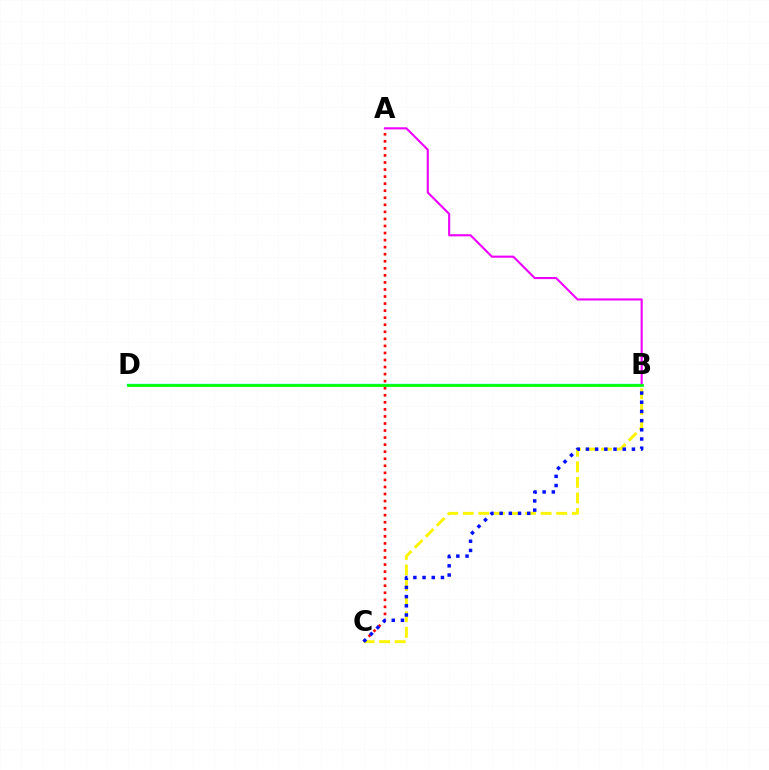{('A', 'C'): [{'color': '#ff0000', 'line_style': 'dotted', 'thickness': 1.92}], ('B', 'C'): [{'color': '#fcf500', 'line_style': 'dashed', 'thickness': 2.12}, {'color': '#0010ff', 'line_style': 'dotted', 'thickness': 2.5}], ('B', 'D'): [{'color': '#00fff6', 'line_style': 'solid', 'thickness': 1.74}, {'color': '#08ff00', 'line_style': 'solid', 'thickness': 1.95}], ('A', 'B'): [{'color': '#ee00ff', 'line_style': 'solid', 'thickness': 1.52}]}